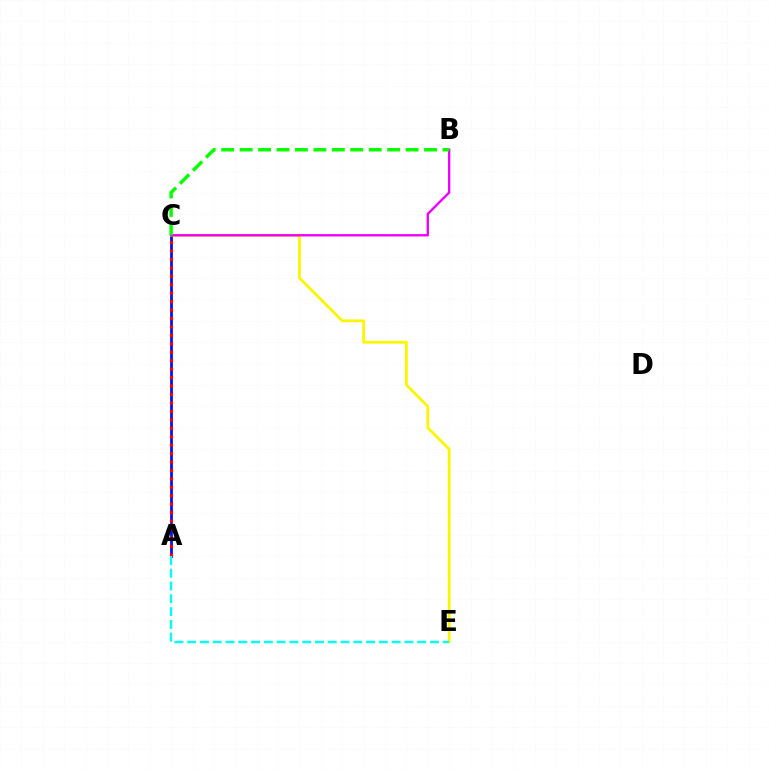{('A', 'C'): [{'color': '#0010ff', 'line_style': 'solid', 'thickness': 2.0}, {'color': '#ff0000', 'line_style': 'dotted', 'thickness': 2.29}], ('C', 'E'): [{'color': '#fcf500', 'line_style': 'solid', 'thickness': 2.0}], ('B', 'C'): [{'color': '#ee00ff', 'line_style': 'solid', 'thickness': 1.7}, {'color': '#08ff00', 'line_style': 'dashed', 'thickness': 2.51}], ('A', 'E'): [{'color': '#00fff6', 'line_style': 'dashed', 'thickness': 1.74}]}